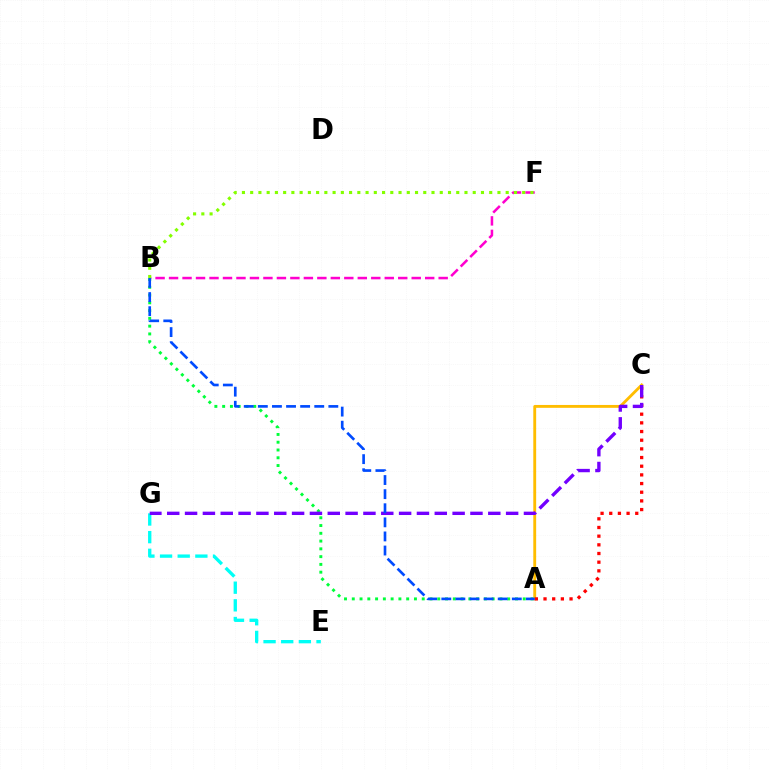{('B', 'F'): [{'color': '#ff00cf', 'line_style': 'dashed', 'thickness': 1.83}, {'color': '#84ff00', 'line_style': 'dotted', 'thickness': 2.24}], ('A', 'B'): [{'color': '#00ff39', 'line_style': 'dotted', 'thickness': 2.11}, {'color': '#004bff', 'line_style': 'dashed', 'thickness': 1.92}], ('E', 'G'): [{'color': '#00fff6', 'line_style': 'dashed', 'thickness': 2.4}], ('A', 'C'): [{'color': '#ffbd00', 'line_style': 'solid', 'thickness': 2.06}, {'color': '#ff0000', 'line_style': 'dotted', 'thickness': 2.36}], ('C', 'G'): [{'color': '#7200ff', 'line_style': 'dashed', 'thickness': 2.42}]}